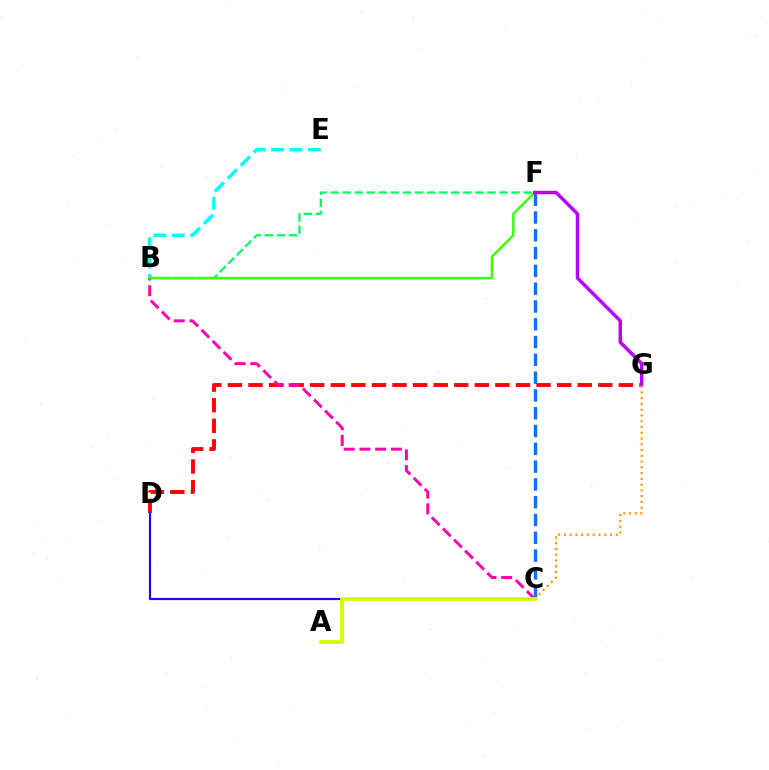{('D', 'G'): [{'color': '#ff0000', 'line_style': 'dashed', 'thickness': 2.8}], ('C', 'F'): [{'color': '#0074ff', 'line_style': 'dashed', 'thickness': 2.42}], ('B', 'C'): [{'color': '#ff00ac', 'line_style': 'dashed', 'thickness': 2.13}], ('B', 'E'): [{'color': '#00fff6', 'line_style': 'dashed', 'thickness': 2.5}], ('B', 'F'): [{'color': '#00ff5c', 'line_style': 'dashed', 'thickness': 1.64}, {'color': '#3dff00', 'line_style': 'solid', 'thickness': 1.81}], ('C', 'D'): [{'color': '#2500ff', 'line_style': 'solid', 'thickness': 1.57}], ('F', 'G'): [{'color': '#b900ff', 'line_style': 'solid', 'thickness': 2.49}], ('C', 'G'): [{'color': '#ff9400', 'line_style': 'dotted', 'thickness': 1.57}], ('A', 'C'): [{'color': '#d1ff00', 'line_style': 'solid', 'thickness': 2.7}]}